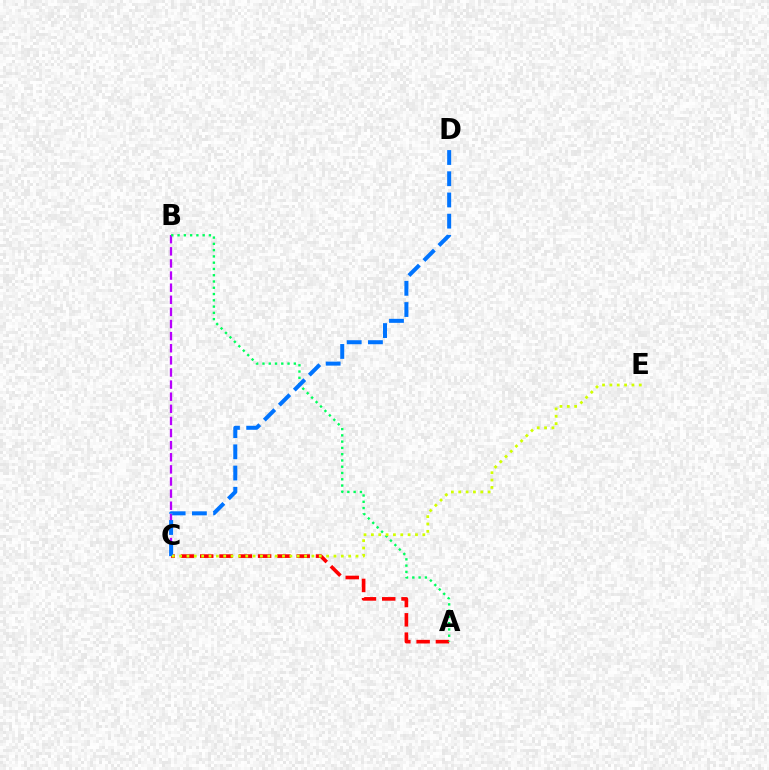{('B', 'C'): [{'color': '#b900ff', 'line_style': 'dashed', 'thickness': 1.65}], ('A', 'C'): [{'color': '#ff0000', 'line_style': 'dashed', 'thickness': 2.62}], ('A', 'B'): [{'color': '#00ff5c', 'line_style': 'dotted', 'thickness': 1.7}], ('C', 'D'): [{'color': '#0074ff', 'line_style': 'dashed', 'thickness': 2.88}], ('C', 'E'): [{'color': '#d1ff00', 'line_style': 'dotted', 'thickness': 2.0}]}